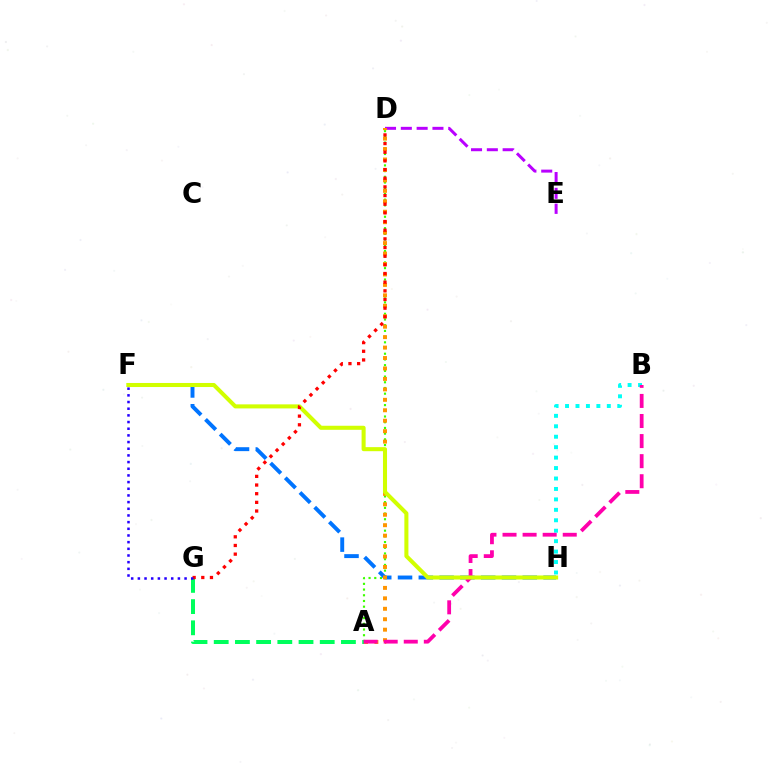{('A', 'D'): [{'color': '#3dff00', 'line_style': 'dotted', 'thickness': 1.55}, {'color': '#ff9400', 'line_style': 'dotted', 'thickness': 2.84}], ('B', 'H'): [{'color': '#00fff6', 'line_style': 'dotted', 'thickness': 2.84}], ('F', 'H'): [{'color': '#0074ff', 'line_style': 'dashed', 'thickness': 2.82}, {'color': '#d1ff00', 'line_style': 'solid', 'thickness': 2.92}], ('A', 'G'): [{'color': '#00ff5c', 'line_style': 'dashed', 'thickness': 2.88}], ('D', 'E'): [{'color': '#b900ff', 'line_style': 'dashed', 'thickness': 2.15}], ('A', 'B'): [{'color': '#ff00ac', 'line_style': 'dashed', 'thickness': 2.73}], ('D', 'G'): [{'color': '#ff0000', 'line_style': 'dotted', 'thickness': 2.35}], ('F', 'G'): [{'color': '#2500ff', 'line_style': 'dotted', 'thickness': 1.81}]}